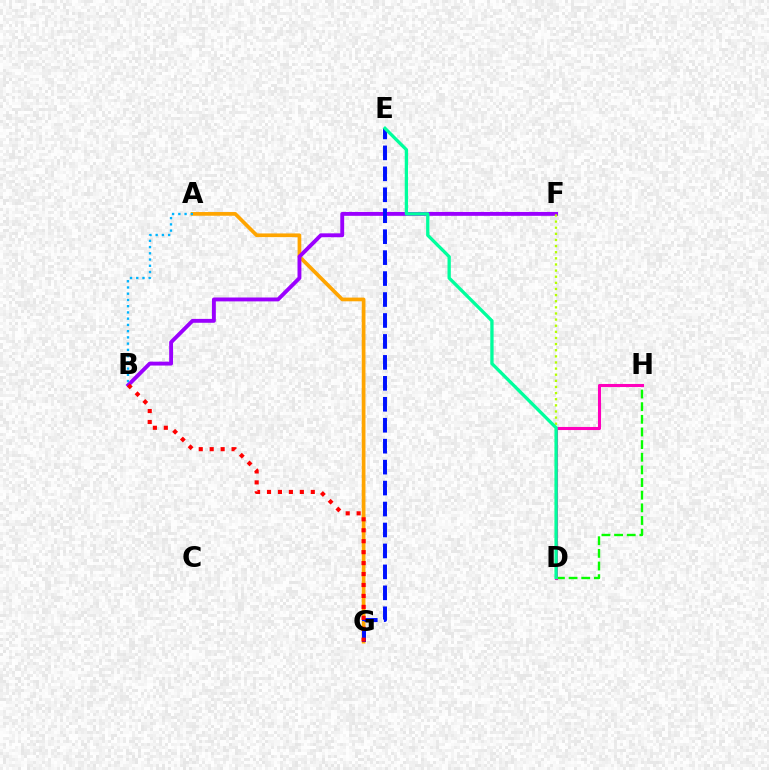{('D', 'H'): [{'color': '#08ff00', 'line_style': 'dashed', 'thickness': 1.72}, {'color': '#ff00bd', 'line_style': 'solid', 'thickness': 2.22}], ('A', 'G'): [{'color': '#ffa500', 'line_style': 'solid', 'thickness': 2.67}], ('B', 'F'): [{'color': '#9b00ff', 'line_style': 'solid', 'thickness': 2.79}], ('E', 'G'): [{'color': '#0010ff', 'line_style': 'dashed', 'thickness': 2.85}], ('A', 'B'): [{'color': '#00b5ff', 'line_style': 'dotted', 'thickness': 1.7}], ('D', 'F'): [{'color': '#b3ff00', 'line_style': 'dotted', 'thickness': 1.66}], ('B', 'G'): [{'color': '#ff0000', 'line_style': 'dotted', 'thickness': 2.97}], ('D', 'E'): [{'color': '#00ff9d', 'line_style': 'solid', 'thickness': 2.38}]}